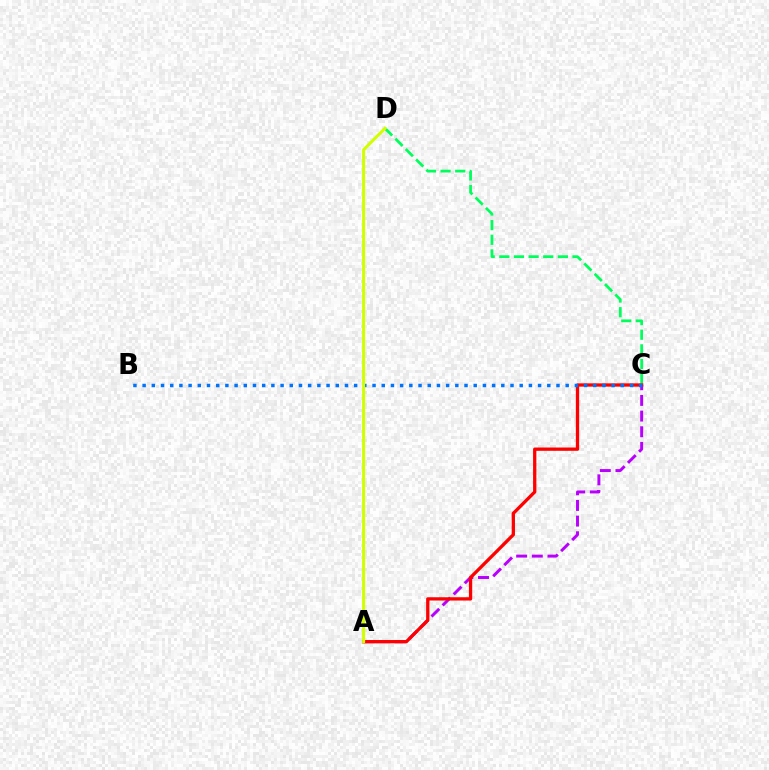{('C', 'D'): [{'color': '#00ff5c', 'line_style': 'dashed', 'thickness': 1.99}], ('A', 'C'): [{'color': '#b900ff', 'line_style': 'dashed', 'thickness': 2.13}, {'color': '#ff0000', 'line_style': 'solid', 'thickness': 2.37}], ('B', 'C'): [{'color': '#0074ff', 'line_style': 'dotted', 'thickness': 2.5}], ('A', 'D'): [{'color': '#d1ff00', 'line_style': 'solid', 'thickness': 2.18}]}